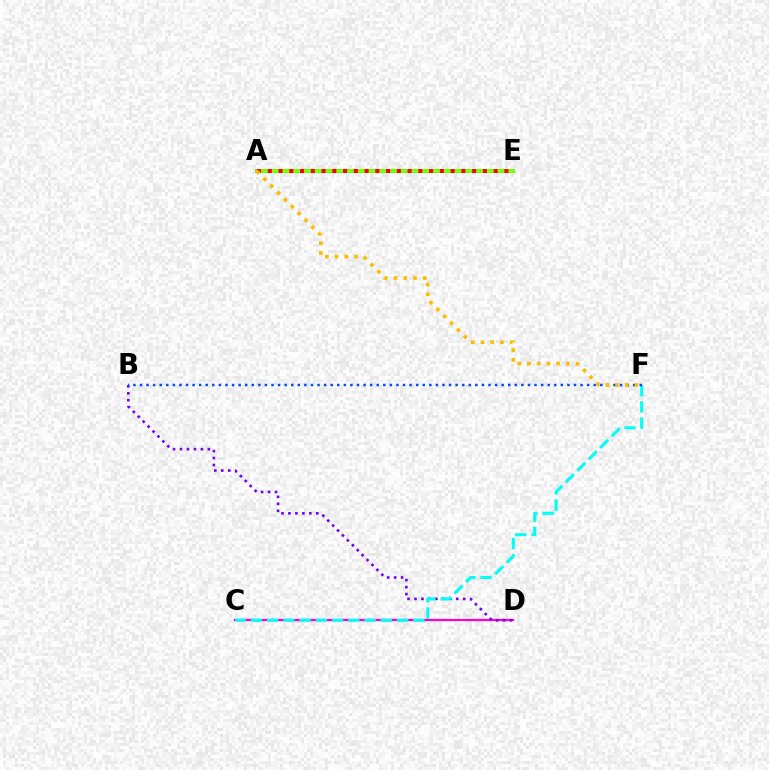{('C', 'D'): [{'color': '#ff00cf', 'line_style': 'solid', 'thickness': 1.64}], ('B', 'D'): [{'color': '#7200ff', 'line_style': 'dotted', 'thickness': 1.89}], ('A', 'E'): [{'color': '#00ff39', 'line_style': 'solid', 'thickness': 2.86}, {'color': '#84ff00', 'line_style': 'solid', 'thickness': 2.52}, {'color': '#ff0000', 'line_style': 'dotted', 'thickness': 2.92}], ('C', 'F'): [{'color': '#00fff6', 'line_style': 'dashed', 'thickness': 2.21}], ('B', 'F'): [{'color': '#004bff', 'line_style': 'dotted', 'thickness': 1.79}], ('A', 'F'): [{'color': '#ffbd00', 'line_style': 'dotted', 'thickness': 2.63}]}